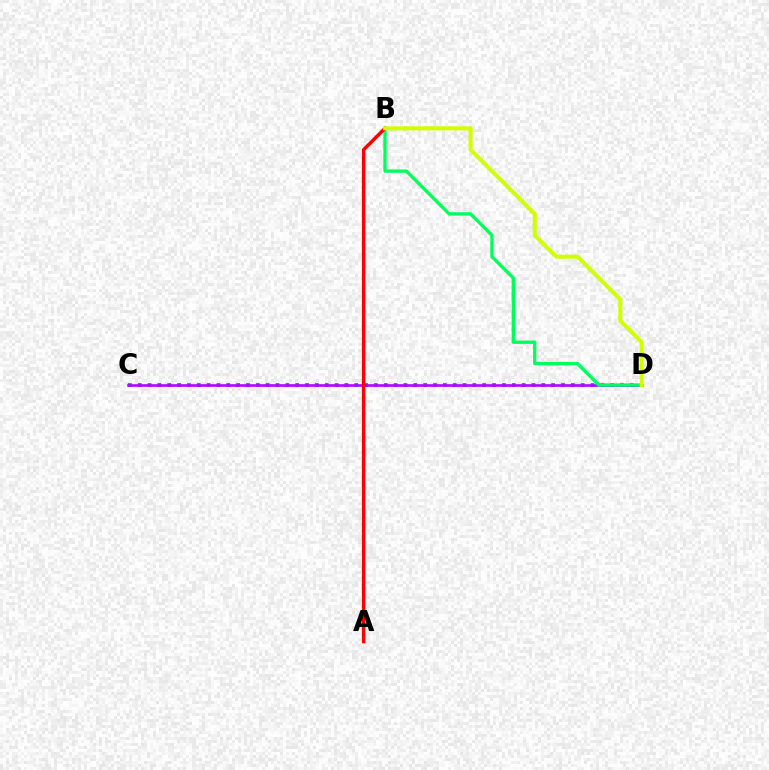{('C', 'D'): [{'color': '#0074ff', 'line_style': 'dotted', 'thickness': 2.67}, {'color': '#b900ff', 'line_style': 'solid', 'thickness': 1.88}], ('B', 'D'): [{'color': '#00ff5c', 'line_style': 'solid', 'thickness': 2.39}, {'color': '#d1ff00', 'line_style': 'solid', 'thickness': 2.91}], ('A', 'B'): [{'color': '#ff0000', 'line_style': 'solid', 'thickness': 2.47}]}